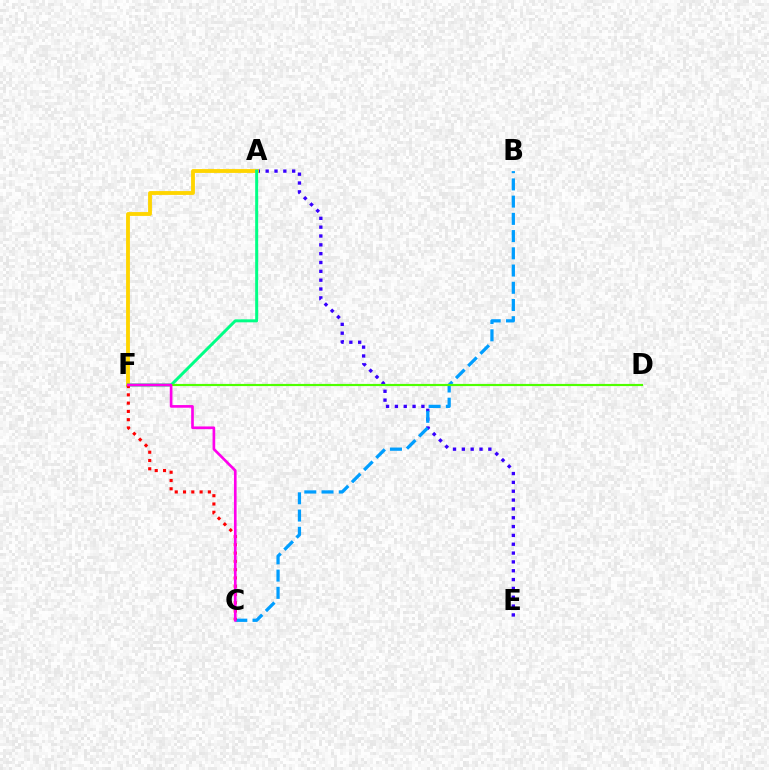{('A', 'E'): [{'color': '#3700ff', 'line_style': 'dotted', 'thickness': 2.4}], ('B', 'C'): [{'color': '#009eff', 'line_style': 'dashed', 'thickness': 2.34}], ('A', 'F'): [{'color': '#ffd500', 'line_style': 'solid', 'thickness': 2.77}, {'color': '#00ff86', 'line_style': 'solid', 'thickness': 2.15}], ('D', 'F'): [{'color': '#4fff00', 'line_style': 'solid', 'thickness': 1.57}], ('C', 'F'): [{'color': '#ff0000', 'line_style': 'dotted', 'thickness': 2.25}, {'color': '#ff00ed', 'line_style': 'solid', 'thickness': 1.91}]}